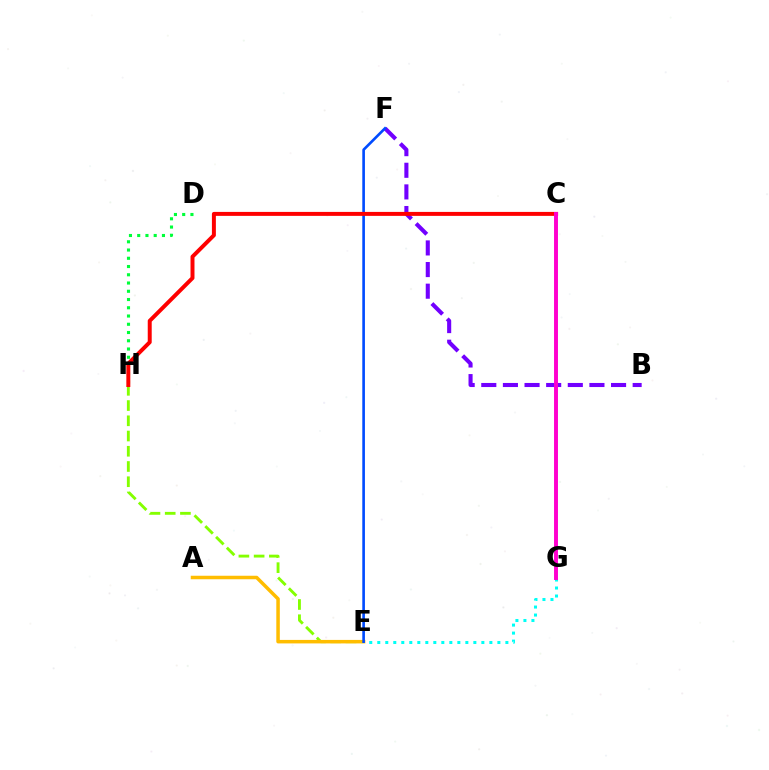{('E', 'H'): [{'color': '#84ff00', 'line_style': 'dashed', 'thickness': 2.07}], ('A', 'E'): [{'color': '#ffbd00', 'line_style': 'solid', 'thickness': 2.52}], ('B', 'F'): [{'color': '#7200ff', 'line_style': 'dashed', 'thickness': 2.94}], ('D', 'H'): [{'color': '#00ff39', 'line_style': 'dotted', 'thickness': 2.24}], ('E', 'G'): [{'color': '#00fff6', 'line_style': 'dotted', 'thickness': 2.18}], ('E', 'F'): [{'color': '#004bff', 'line_style': 'solid', 'thickness': 1.9}], ('C', 'H'): [{'color': '#ff0000', 'line_style': 'solid', 'thickness': 2.86}], ('C', 'G'): [{'color': '#ff00cf', 'line_style': 'solid', 'thickness': 2.83}]}